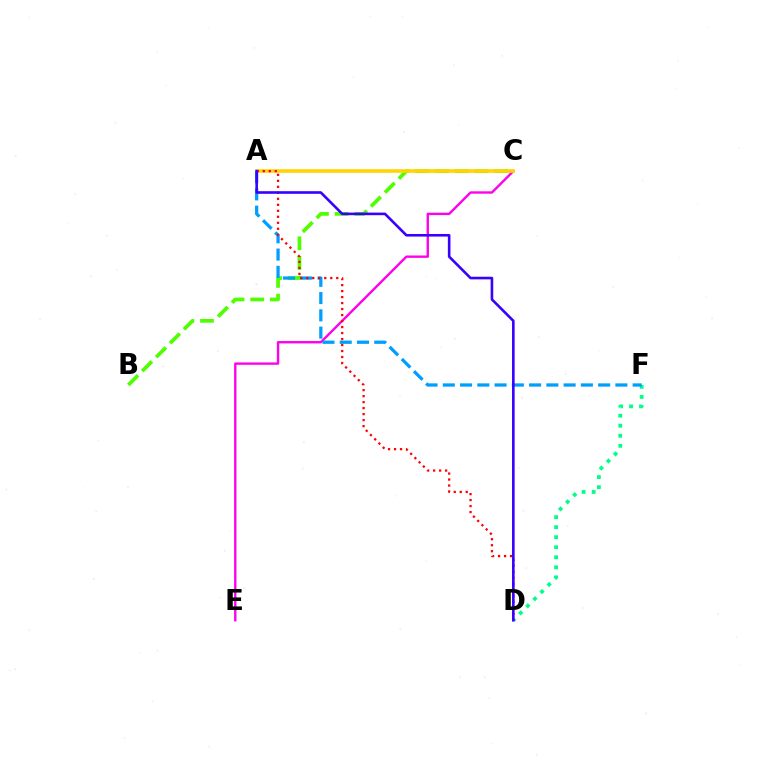{('C', 'E'): [{'color': '#ff00ed', 'line_style': 'solid', 'thickness': 1.71}], ('D', 'F'): [{'color': '#00ff86', 'line_style': 'dotted', 'thickness': 2.73}], ('B', 'C'): [{'color': '#4fff00', 'line_style': 'dashed', 'thickness': 2.67}], ('A', 'C'): [{'color': '#ffd500', 'line_style': 'solid', 'thickness': 2.57}], ('A', 'F'): [{'color': '#009eff', 'line_style': 'dashed', 'thickness': 2.34}], ('A', 'D'): [{'color': '#ff0000', 'line_style': 'dotted', 'thickness': 1.63}, {'color': '#3700ff', 'line_style': 'solid', 'thickness': 1.88}]}